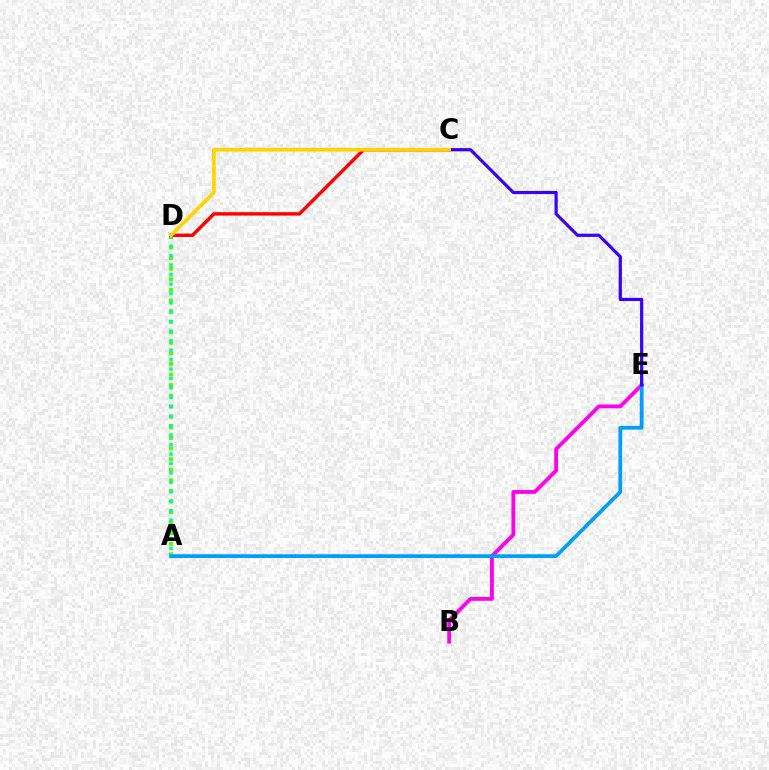{('A', 'D'): [{'color': '#4fff00', 'line_style': 'dotted', 'thickness': 2.87}, {'color': '#00ff86', 'line_style': 'dotted', 'thickness': 2.57}], ('B', 'E'): [{'color': '#ff00ed', 'line_style': 'solid', 'thickness': 2.75}], ('C', 'D'): [{'color': '#ff0000', 'line_style': 'solid', 'thickness': 2.46}, {'color': '#ffd500', 'line_style': 'solid', 'thickness': 2.64}], ('A', 'E'): [{'color': '#009eff', 'line_style': 'solid', 'thickness': 2.71}], ('C', 'E'): [{'color': '#3700ff', 'line_style': 'solid', 'thickness': 2.3}]}